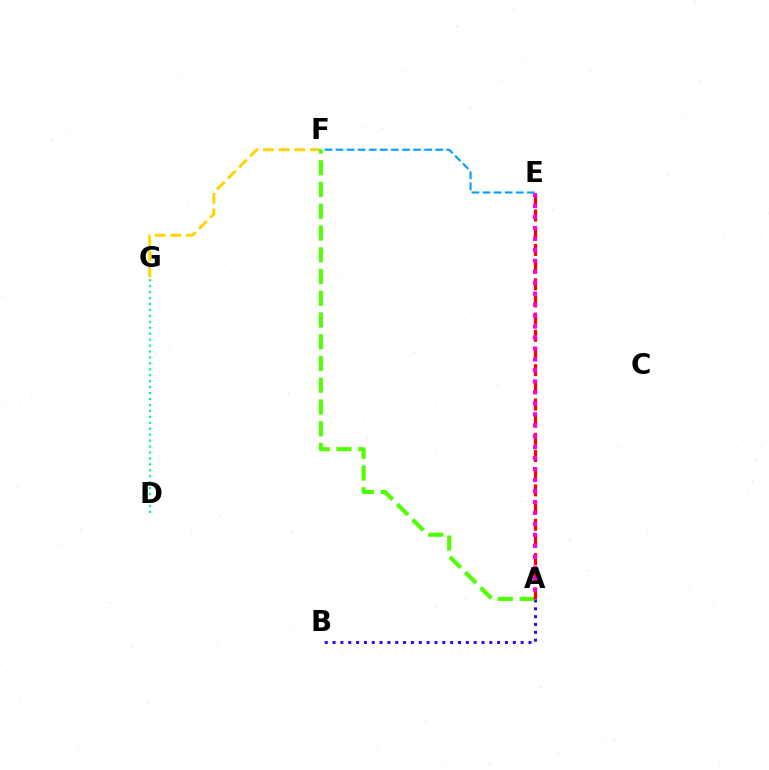{('A', 'B'): [{'color': '#3700ff', 'line_style': 'dotted', 'thickness': 2.13}], ('D', 'G'): [{'color': '#00ff86', 'line_style': 'dotted', 'thickness': 1.61}], ('F', 'G'): [{'color': '#ffd500', 'line_style': 'dashed', 'thickness': 2.12}], ('A', 'F'): [{'color': '#4fff00', 'line_style': 'dashed', 'thickness': 2.95}], ('A', 'E'): [{'color': '#ff0000', 'line_style': 'dashed', 'thickness': 2.33}, {'color': '#ff00ed', 'line_style': 'dotted', 'thickness': 2.98}], ('E', 'F'): [{'color': '#009eff', 'line_style': 'dashed', 'thickness': 1.51}]}